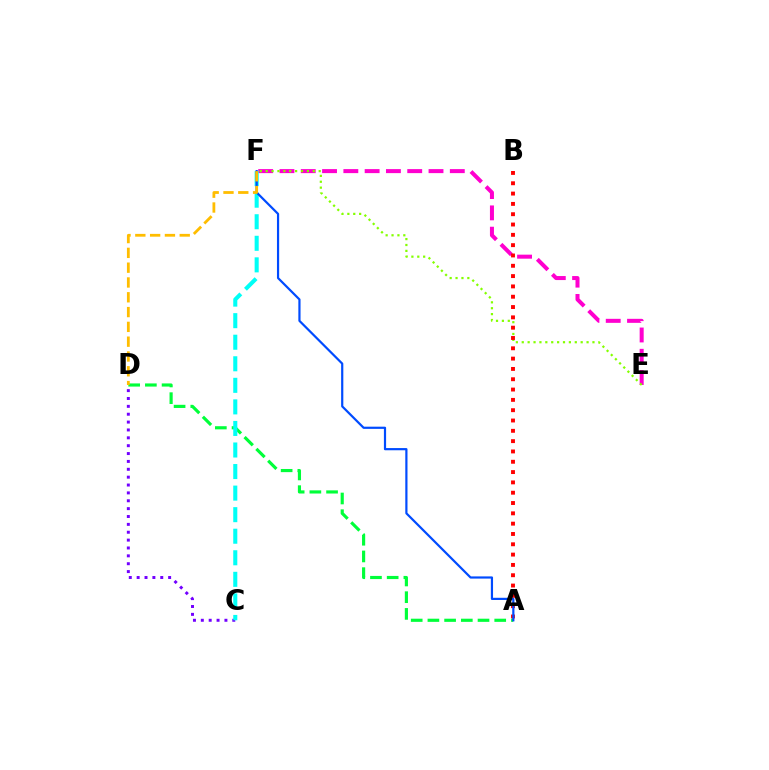{('E', 'F'): [{'color': '#ff00cf', 'line_style': 'dashed', 'thickness': 2.89}, {'color': '#84ff00', 'line_style': 'dotted', 'thickness': 1.6}], ('C', 'D'): [{'color': '#7200ff', 'line_style': 'dotted', 'thickness': 2.14}], ('A', 'B'): [{'color': '#ff0000', 'line_style': 'dotted', 'thickness': 2.8}], ('A', 'D'): [{'color': '#00ff39', 'line_style': 'dashed', 'thickness': 2.27}], ('C', 'F'): [{'color': '#00fff6', 'line_style': 'dashed', 'thickness': 2.93}], ('A', 'F'): [{'color': '#004bff', 'line_style': 'solid', 'thickness': 1.58}], ('D', 'F'): [{'color': '#ffbd00', 'line_style': 'dashed', 'thickness': 2.01}]}